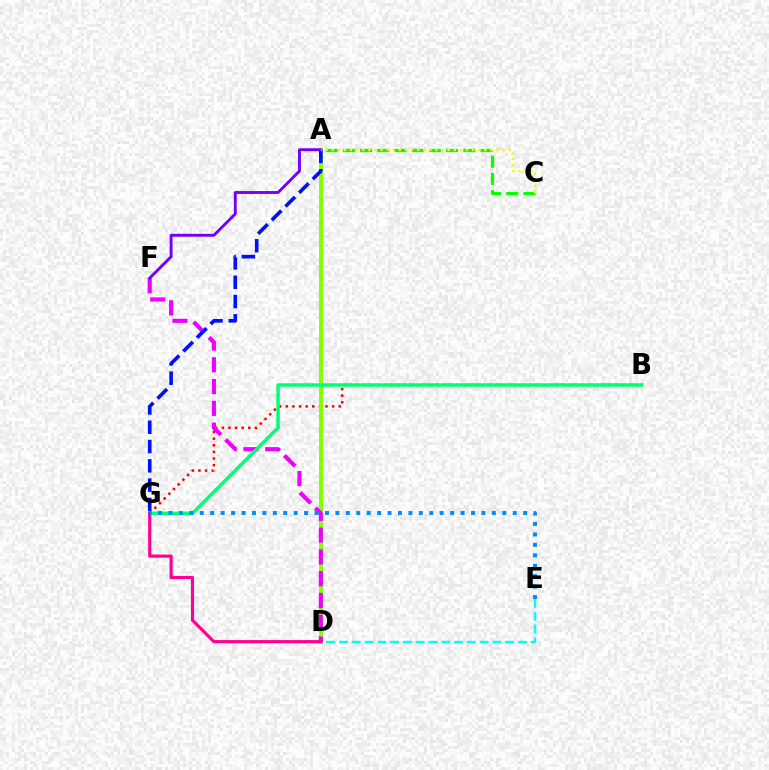{('A', 'D'): [{'color': '#ff7c00', 'line_style': 'dashed', 'thickness': 1.55}, {'color': '#84ff00', 'line_style': 'solid', 'thickness': 2.85}], ('B', 'G'): [{'color': '#ff0000', 'line_style': 'dotted', 'thickness': 1.8}, {'color': '#00ff74', 'line_style': 'solid', 'thickness': 2.5}], ('A', 'C'): [{'color': '#08ff00', 'line_style': 'dashed', 'thickness': 2.34}, {'color': '#fcf500', 'line_style': 'dotted', 'thickness': 1.66}], ('D', 'E'): [{'color': '#00fff6', 'line_style': 'dashed', 'thickness': 1.74}], ('D', 'F'): [{'color': '#ee00ff', 'line_style': 'dashed', 'thickness': 2.96}], ('A', 'G'): [{'color': '#0010ff', 'line_style': 'dashed', 'thickness': 2.62}], ('A', 'F'): [{'color': '#7200ff', 'line_style': 'solid', 'thickness': 2.08}], ('D', 'G'): [{'color': '#ff0094', 'line_style': 'solid', 'thickness': 2.28}], ('E', 'G'): [{'color': '#008cff', 'line_style': 'dotted', 'thickness': 2.83}]}